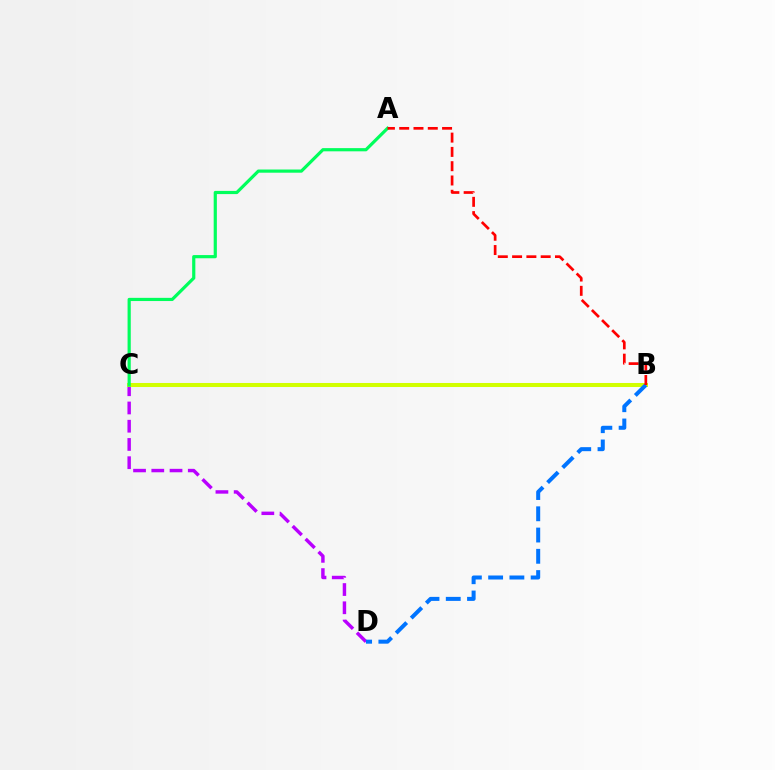{('C', 'D'): [{'color': '#b900ff', 'line_style': 'dashed', 'thickness': 2.48}], ('B', 'C'): [{'color': '#d1ff00', 'line_style': 'solid', 'thickness': 2.9}], ('B', 'D'): [{'color': '#0074ff', 'line_style': 'dashed', 'thickness': 2.89}], ('A', 'C'): [{'color': '#00ff5c', 'line_style': 'solid', 'thickness': 2.29}], ('A', 'B'): [{'color': '#ff0000', 'line_style': 'dashed', 'thickness': 1.94}]}